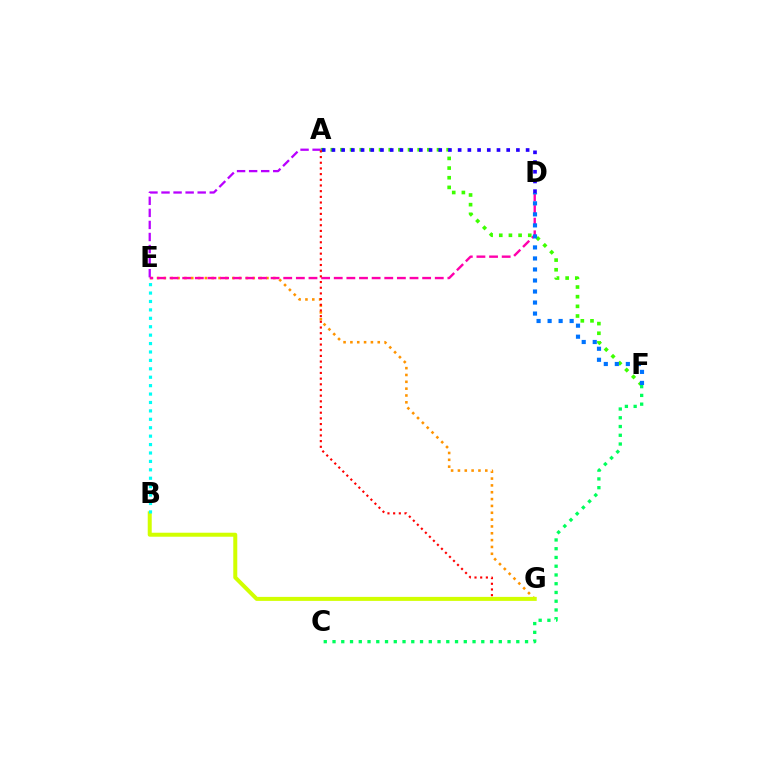{('E', 'G'): [{'color': '#ff9400', 'line_style': 'dotted', 'thickness': 1.86}], ('A', 'F'): [{'color': '#3dff00', 'line_style': 'dotted', 'thickness': 2.63}], ('C', 'F'): [{'color': '#00ff5c', 'line_style': 'dotted', 'thickness': 2.38}], ('A', 'E'): [{'color': '#b900ff', 'line_style': 'dashed', 'thickness': 1.64}], ('D', 'E'): [{'color': '#ff00ac', 'line_style': 'dashed', 'thickness': 1.72}], ('D', 'F'): [{'color': '#0074ff', 'line_style': 'dotted', 'thickness': 2.99}], ('A', 'D'): [{'color': '#2500ff', 'line_style': 'dotted', 'thickness': 2.64}], ('A', 'G'): [{'color': '#ff0000', 'line_style': 'dotted', 'thickness': 1.54}], ('B', 'G'): [{'color': '#d1ff00', 'line_style': 'solid', 'thickness': 2.88}], ('B', 'E'): [{'color': '#00fff6', 'line_style': 'dotted', 'thickness': 2.29}]}